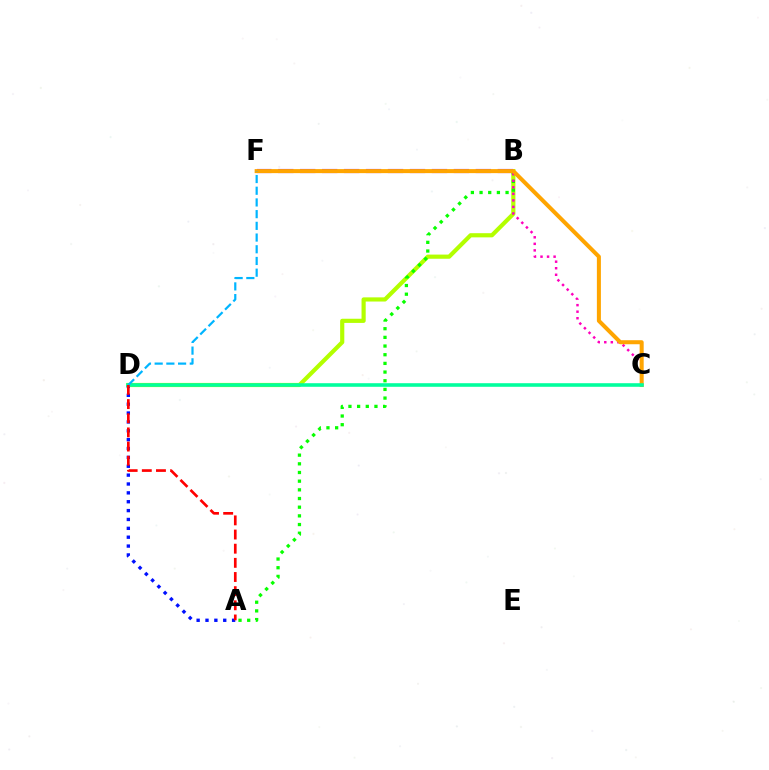{('B', 'D'): [{'color': '#b3ff00', 'line_style': 'solid', 'thickness': 3.0}], ('A', 'B'): [{'color': '#08ff00', 'line_style': 'dotted', 'thickness': 2.36}], ('A', 'D'): [{'color': '#0010ff', 'line_style': 'dotted', 'thickness': 2.41}, {'color': '#ff0000', 'line_style': 'dashed', 'thickness': 1.92}], ('B', 'F'): [{'color': '#9b00ff', 'line_style': 'dashed', 'thickness': 2.98}], ('B', 'C'): [{'color': '#ff00bd', 'line_style': 'dotted', 'thickness': 1.78}], ('C', 'F'): [{'color': '#ffa500', 'line_style': 'solid', 'thickness': 2.9}], ('C', 'D'): [{'color': '#00ff9d', 'line_style': 'solid', 'thickness': 2.58}], ('D', 'F'): [{'color': '#00b5ff', 'line_style': 'dashed', 'thickness': 1.59}]}